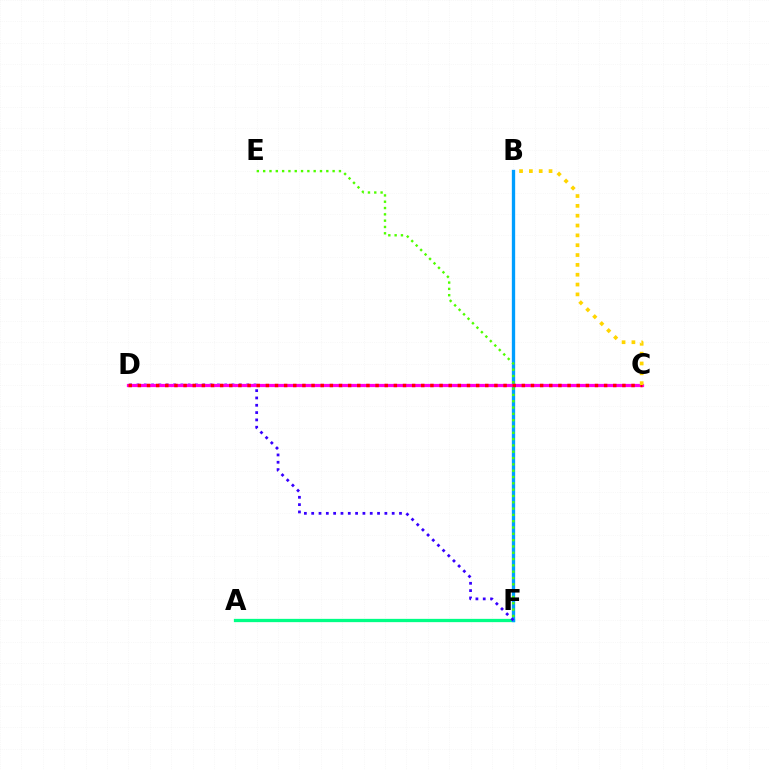{('A', 'F'): [{'color': '#00ff86', 'line_style': 'solid', 'thickness': 2.36}], ('B', 'F'): [{'color': '#009eff', 'line_style': 'solid', 'thickness': 2.39}], ('D', 'F'): [{'color': '#3700ff', 'line_style': 'dotted', 'thickness': 1.99}], ('C', 'D'): [{'color': '#ff00ed', 'line_style': 'solid', 'thickness': 2.32}, {'color': '#ff0000', 'line_style': 'dotted', 'thickness': 2.48}], ('B', 'C'): [{'color': '#ffd500', 'line_style': 'dotted', 'thickness': 2.67}], ('E', 'F'): [{'color': '#4fff00', 'line_style': 'dotted', 'thickness': 1.72}]}